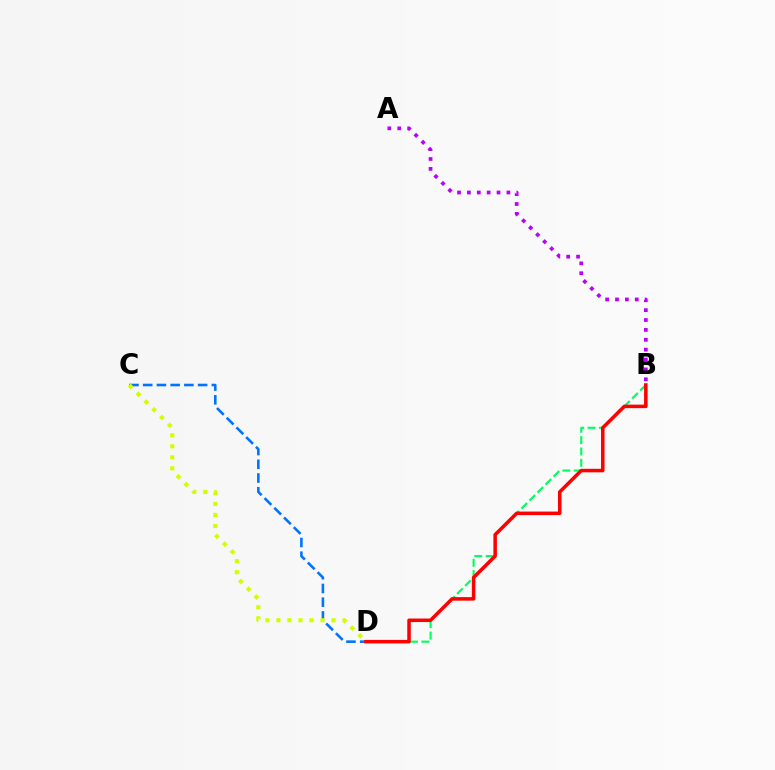{('B', 'D'): [{'color': '#00ff5c', 'line_style': 'dashed', 'thickness': 1.54}, {'color': '#ff0000', 'line_style': 'solid', 'thickness': 2.54}], ('C', 'D'): [{'color': '#0074ff', 'line_style': 'dashed', 'thickness': 1.87}, {'color': '#d1ff00', 'line_style': 'dotted', 'thickness': 2.99}], ('A', 'B'): [{'color': '#b900ff', 'line_style': 'dotted', 'thickness': 2.68}]}